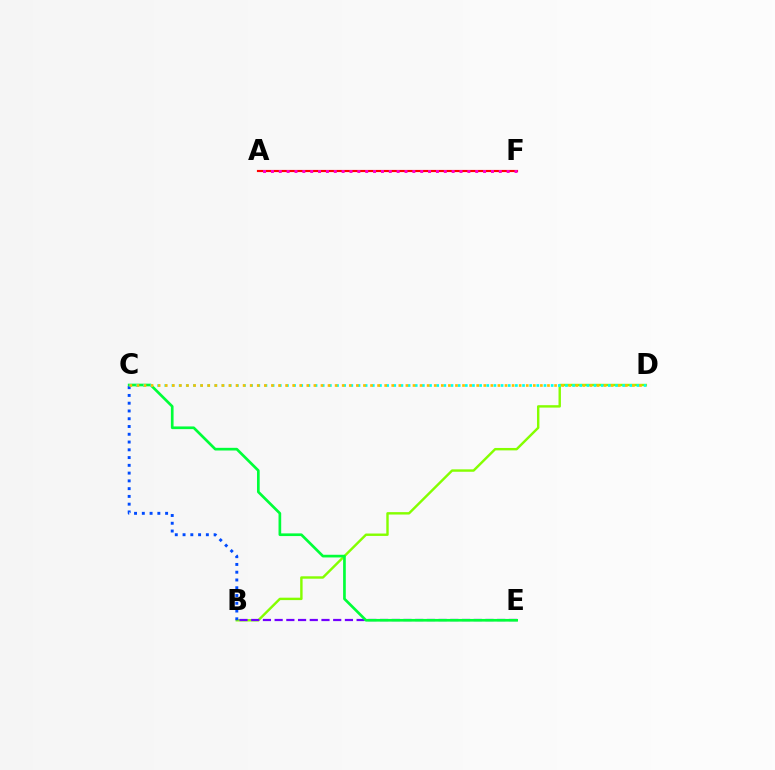{('B', 'D'): [{'color': '#84ff00', 'line_style': 'solid', 'thickness': 1.74}], ('B', 'E'): [{'color': '#7200ff', 'line_style': 'dashed', 'thickness': 1.59}], ('C', 'E'): [{'color': '#00ff39', 'line_style': 'solid', 'thickness': 1.93}], ('B', 'C'): [{'color': '#004bff', 'line_style': 'dotted', 'thickness': 2.11}], ('C', 'D'): [{'color': '#00fff6', 'line_style': 'dotted', 'thickness': 1.94}, {'color': '#ffbd00', 'line_style': 'dotted', 'thickness': 1.92}], ('A', 'F'): [{'color': '#ff0000', 'line_style': 'solid', 'thickness': 1.56}, {'color': '#ff00cf', 'line_style': 'dotted', 'thickness': 2.14}]}